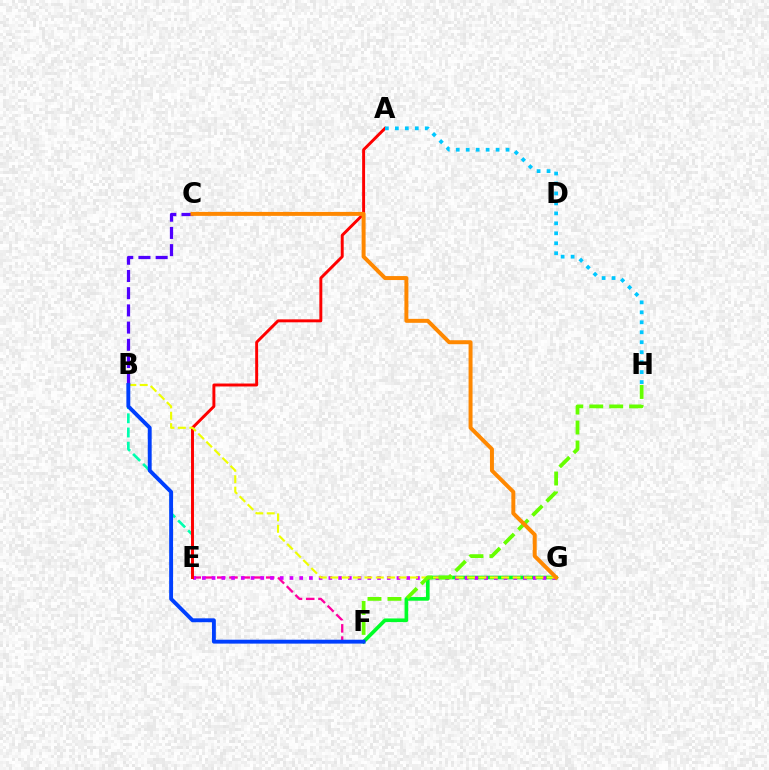{('F', 'G'): [{'color': '#00ff27', 'line_style': 'solid', 'thickness': 2.64}], ('E', 'F'): [{'color': '#ff00a0', 'line_style': 'dashed', 'thickness': 1.66}], ('B', 'E'): [{'color': '#00ffaf', 'line_style': 'dashed', 'thickness': 1.93}], ('E', 'G'): [{'color': '#d600ff', 'line_style': 'dotted', 'thickness': 2.64}], ('A', 'E'): [{'color': '#ff0000', 'line_style': 'solid', 'thickness': 2.12}], ('B', 'G'): [{'color': '#eeff00', 'line_style': 'dashed', 'thickness': 1.55}], ('F', 'H'): [{'color': '#66ff00', 'line_style': 'dashed', 'thickness': 2.71}], ('B', 'C'): [{'color': '#4f00ff', 'line_style': 'dashed', 'thickness': 2.34}], ('C', 'G'): [{'color': '#ff8800', 'line_style': 'solid', 'thickness': 2.86}], ('A', 'H'): [{'color': '#00c7ff', 'line_style': 'dotted', 'thickness': 2.71}], ('B', 'F'): [{'color': '#003fff', 'line_style': 'solid', 'thickness': 2.8}]}